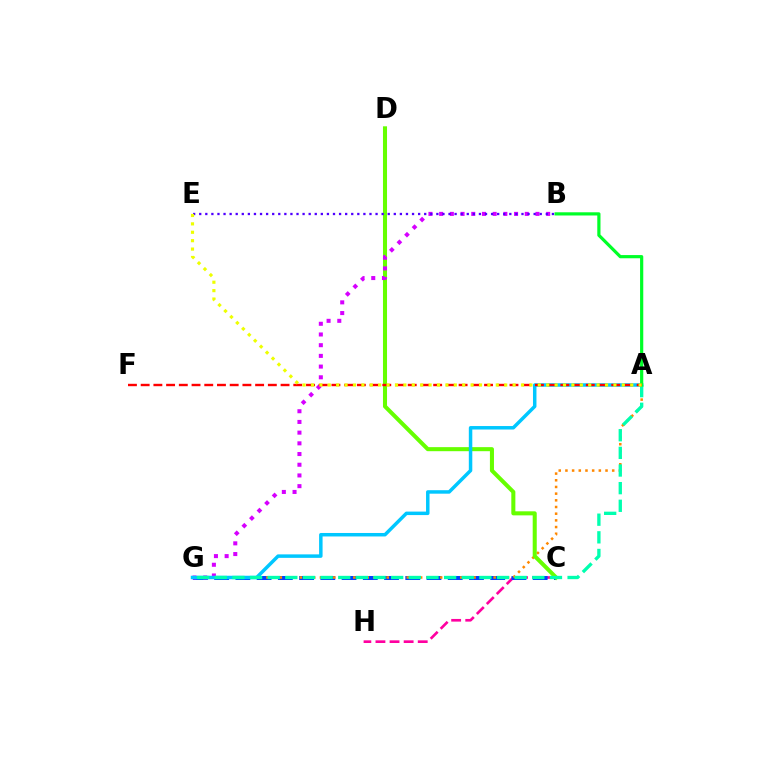{('C', 'H'): [{'color': '#ff00a0', 'line_style': 'dashed', 'thickness': 1.91}], ('C', 'G'): [{'color': '#003fff', 'line_style': 'dashed', 'thickness': 2.88}], ('A', 'G'): [{'color': '#ff8800', 'line_style': 'dotted', 'thickness': 1.82}, {'color': '#00c7ff', 'line_style': 'solid', 'thickness': 2.51}, {'color': '#00ffaf', 'line_style': 'dashed', 'thickness': 2.4}], ('C', 'D'): [{'color': '#66ff00', 'line_style': 'solid', 'thickness': 2.92}], ('B', 'G'): [{'color': '#d600ff', 'line_style': 'dotted', 'thickness': 2.91}], ('A', 'B'): [{'color': '#00ff27', 'line_style': 'solid', 'thickness': 2.3}], ('A', 'F'): [{'color': '#ff0000', 'line_style': 'dashed', 'thickness': 1.73}], ('B', 'E'): [{'color': '#4f00ff', 'line_style': 'dotted', 'thickness': 1.65}], ('A', 'E'): [{'color': '#eeff00', 'line_style': 'dotted', 'thickness': 2.28}]}